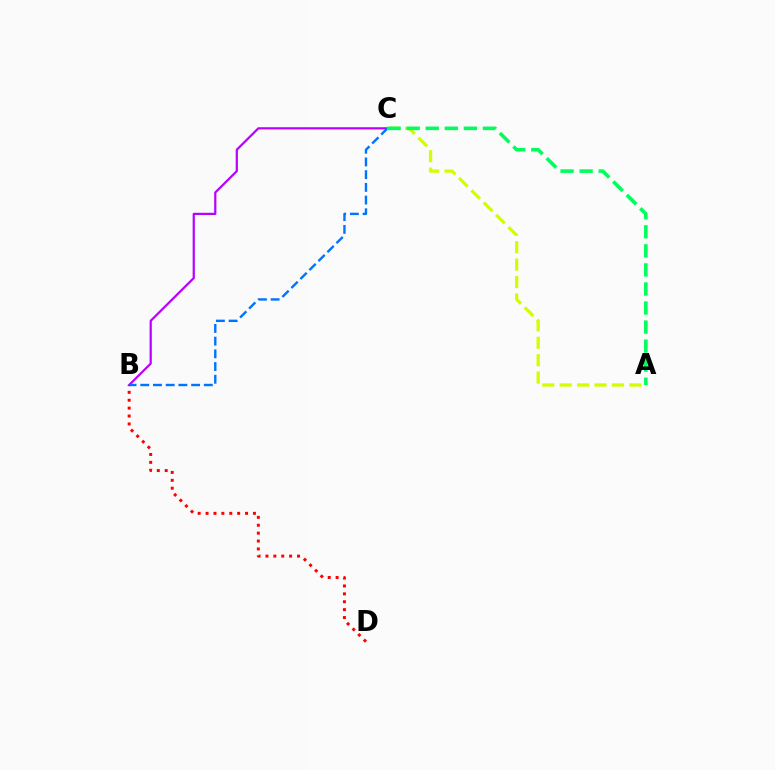{('B', 'C'): [{'color': '#b900ff', 'line_style': 'solid', 'thickness': 1.59}, {'color': '#0074ff', 'line_style': 'dashed', 'thickness': 1.73}], ('B', 'D'): [{'color': '#ff0000', 'line_style': 'dotted', 'thickness': 2.15}], ('A', 'C'): [{'color': '#d1ff00', 'line_style': 'dashed', 'thickness': 2.37}, {'color': '#00ff5c', 'line_style': 'dashed', 'thickness': 2.59}]}